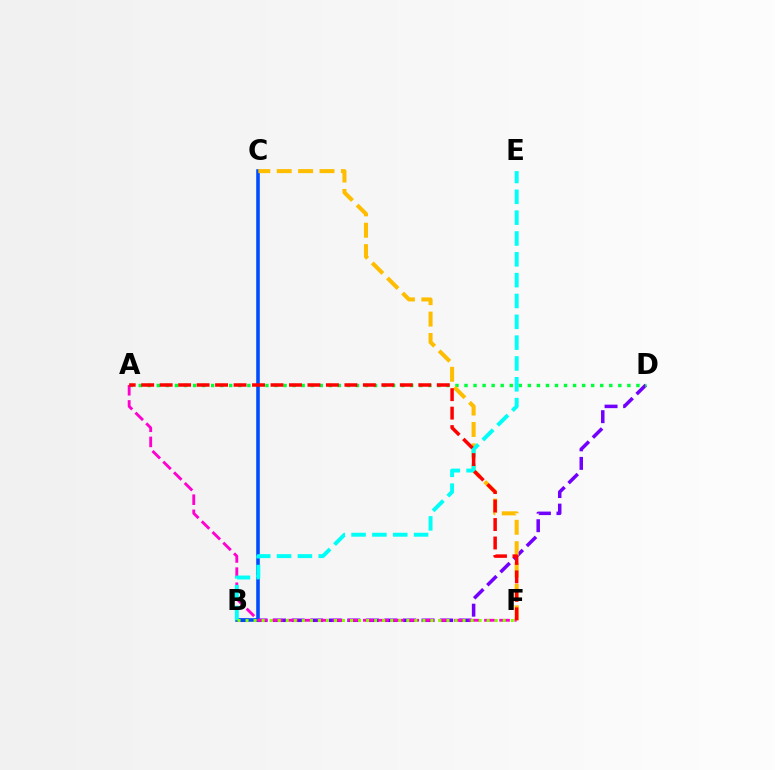{('B', 'D'): [{'color': '#7200ff', 'line_style': 'dashed', 'thickness': 2.52}], ('A', 'D'): [{'color': '#00ff39', 'line_style': 'dotted', 'thickness': 2.46}], ('B', 'C'): [{'color': '#004bff', 'line_style': 'solid', 'thickness': 2.57}], ('A', 'F'): [{'color': '#ff00cf', 'line_style': 'dashed', 'thickness': 2.06}, {'color': '#ff0000', 'line_style': 'dashed', 'thickness': 2.51}], ('C', 'F'): [{'color': '#ffbd00', 'line_style': 'dashed', 'thickness': 2.9}], ('B', 'E'): [{'color': '#00fff6', 'line_style': 'dashed', 'thickness': 2.83}], ('B', 'F'): [{'color': '#84ff00', 'line_style': 'dotted', 'thickness': 2.18}]}